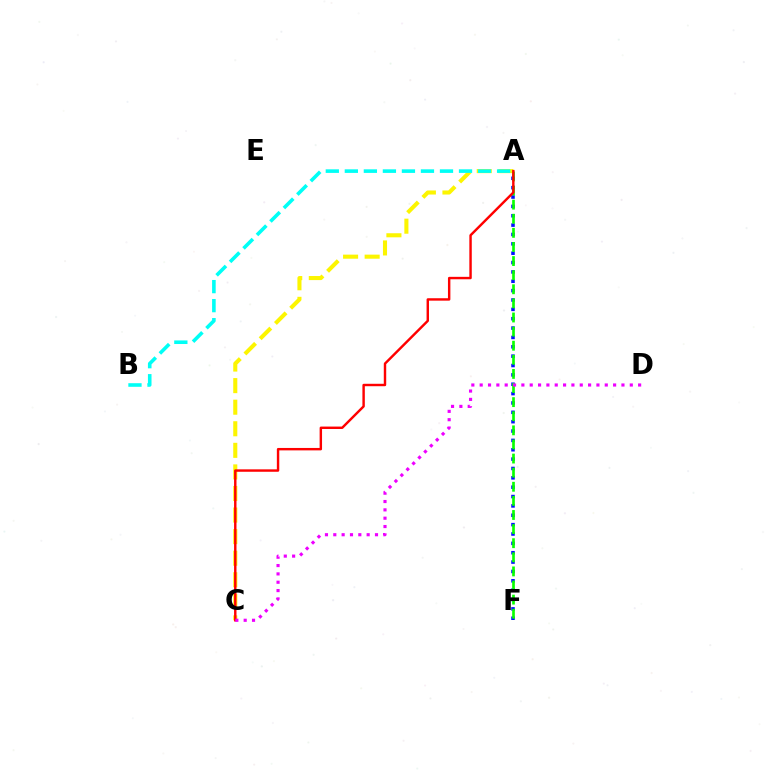{('A', 'C'): [{'color': '#fcf500', 'line_style': 'dashed', 'thickness': 2.93}, {'color': '#ff0000', 'line_style': 'solid', 'thickness': 1.75}], ('A', 'B'): [{'color': '#00fff6', 'line_style': 'dashed', 'thickness': 2.59}], ('A', 'F'): [{'color': '#0010ff', 'line_style': 'dotted', 'thickness': 2.54}, {'color': '#08ff00', 'line_style': 'dashed', 'thickness': 1.92}], ('C', 'D'): [{'color': '#ee00ff', 'line_style': 'dotted', 'thickness': 2.27}]}